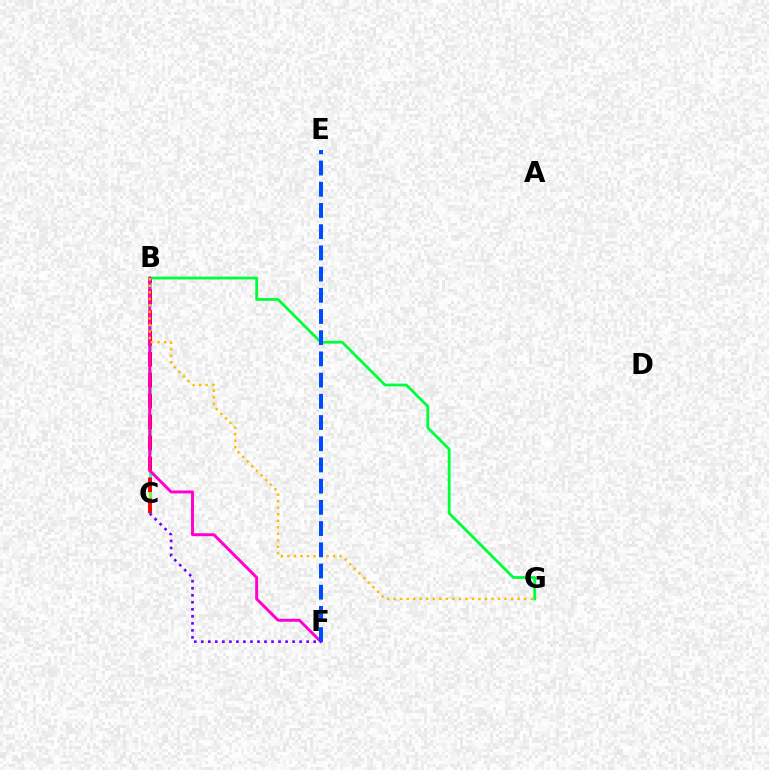{('B', 'C'): [{'color': '#00fff6', 'line_style': 'dashed', 'thickness': 2.01}, {'color': '#84ff00', 'line_style': 'dashed', 'thickness': 1.74}, {'color': '#ff0000', 'line_style': 'dashed', 'thickness': 2.84}], ('B', 'G'): [{'color': '#00ff39', 'line_style': 'solid', 'thickness': 2.01}, {'color': '#ffbd00', 'line_style': 'dotted', 'thickness': 1.77}], ('B', 'F'): [{'color': '#ff00cf', 'line_style': 'solid', 'thickness': 2.11}], ('E', 'F'): [{'color': '#004bff', 'line_style': 'dashed', 'thickness': 2.88}], ('C', 'F'): [{'color': '#7200ff', 'line_style': 'dotted', 'thickness': 1.91}]}